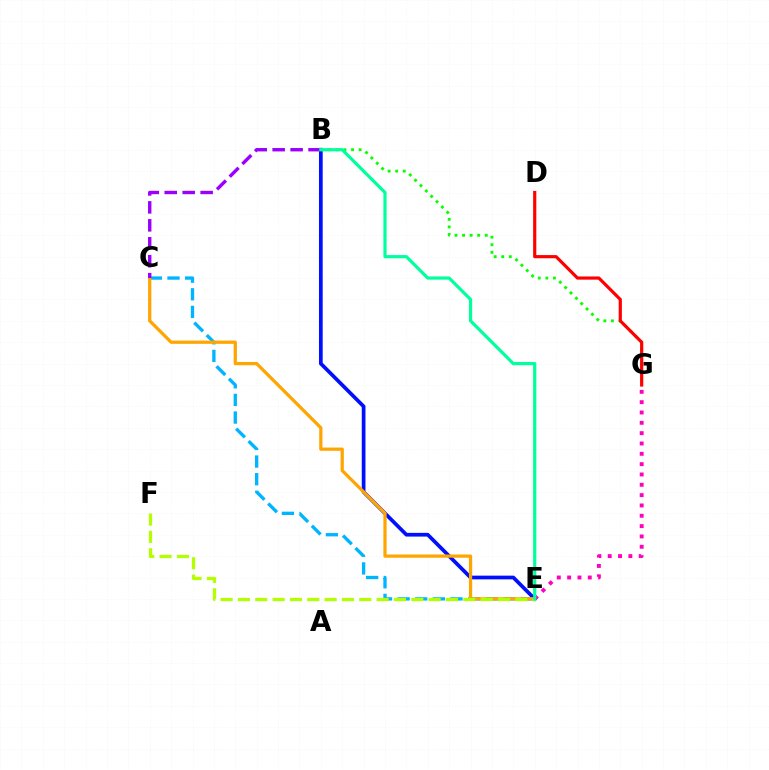{('E', 'G'): [{'color': '#ff00bd', 'line_style': 'dotted', 'thickness': 2.81}], ('B', 'E'): [{'color': '#0010ff', 'line_style': 'solid', 'thickness': 2.67}, {'color': '#00ff9d', 'line_style': 'solid', 'thickness': 2.3}], ('C', 'E'): [{'color': '#00b5ff', 'line_style': 'dashed', 'thickness': 2.39}, {'color': '#ffa500', 'line_style': 'solid', 'thickness': 2.33}], ('E', 'F'): [{'color': '#b3ff00', 'line_style': 'dashed', 'thickness': 2.36}], ('B', 'C'): [{'color': '#9b00ff', 'line_style': 'dashed', 'thickness': 2.44}], ('B', 'G'): [{'color': '#08ff00', 'line_style': 'dotted', 'thickness': 2.06}], ('D', 'G'): [{'color': '#ff0000', 'line_style': 'solid', 'thickness': 2.29}]}